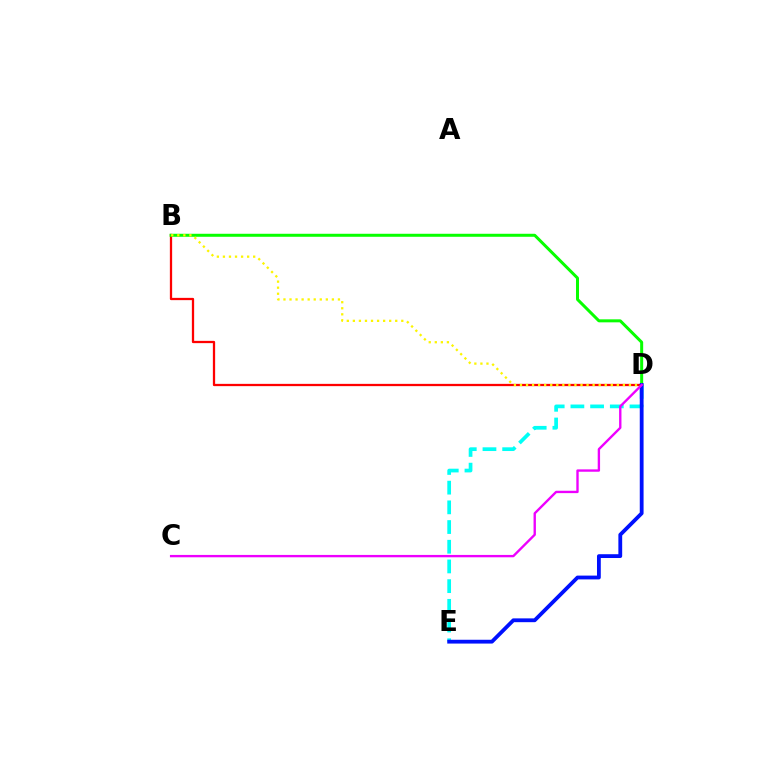{('B', 'D'): [{'color': '#ff0000', 'line_style': 'solid', 'thickness': 1.64}, {'color': '#08ff00', 'line_style': 'solid', 'thickness': 2.16}, {'color': '#fcf500', 'line_style': 'dotted', 'thickness': 1.64}], ('D', 'E'): [{'color': '#00fff6', 'line_style': 'dashed', 'thickness': 2.68}, {'color': '#0010ff', 'line_style': 'solid', 'thickness': 2.74}], ('C', 'D'): [{'color': '#ee00ff', 'line_style': 'solid', 'thickness': 1.7}]}